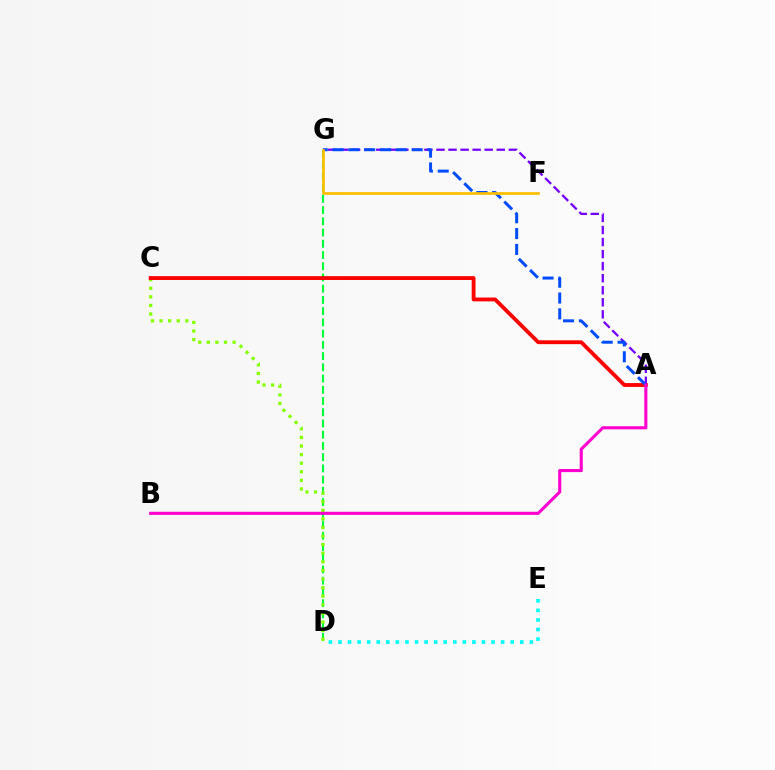{('D', 'G'): [{'color': '#00ff39', 'line_style': 'dashed', 'thickness': 1.53}], ('C', 'D'): [{'color': '#84ff00', 'line_style': 'dotted', 'thickness': 2.33}], ('A', 'G'): [{'color': '#7200ff', 'line_style': 'dashed', 'thickness': 1.64}, {'color': '#004bff', 'line_style': 'dashed', 'thickness': 2.15}], ('A', 'C'): [{'color': '#ff0000', 'line_style': 'solid', 'thickness': 2.76}], ('D', 'E'): [{'color': '#00fff6', 'line_style': 'dotted', 'thickness': 2.6}], ('A', 'B'): [{'color': '#ff00cf', 'line_style': 'solid', 'thickness': 2.23}], ('F', 'G'): [{'color': '#ffbd00', 'line_style': 'solid', 'thickness': 1.95}]}